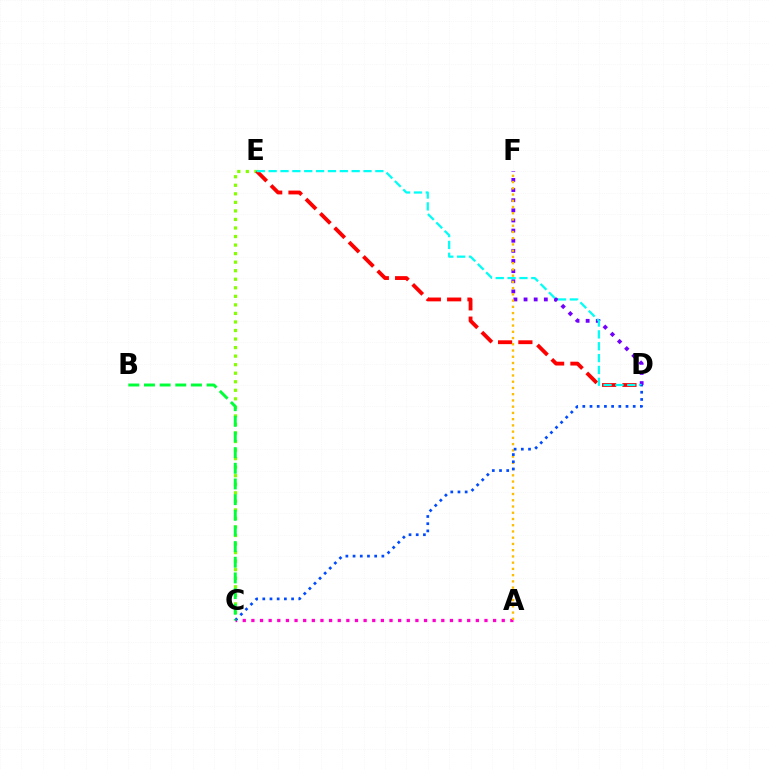{('C', 'E'): [{'color': '#84ff00', 'line_style': 'dotted', 'thickness': 2.32}], ('A', 'C'): [{'color': '#ff00cf', 'line_style': 'dotted', 'thickness': 2.35}], ('D', 'F'): [{'color': '#7200ff', 'line_style': 'dotted', 'thickness': 2.75}], ('D', 'E'): [{'color': '#ff0000', 'line_style': 'dashed', 'thickness': 2.76}, {'color': '#00fff6', 'line_style': 'dashed', 'thickness': 1.61}], ('A', 'F'): [{'color': '#ffbd00', 'line_style': 'dotted', 'thickness': 1.7}], ('C', 'D'): [{'color': '#004bff', 'line_style': 'dotted', 'thickness': 1.96}], ('B', 'C'): [{'color': '#00ff39', 'line_style': 'dashed', 'thickness': 2.13}]}